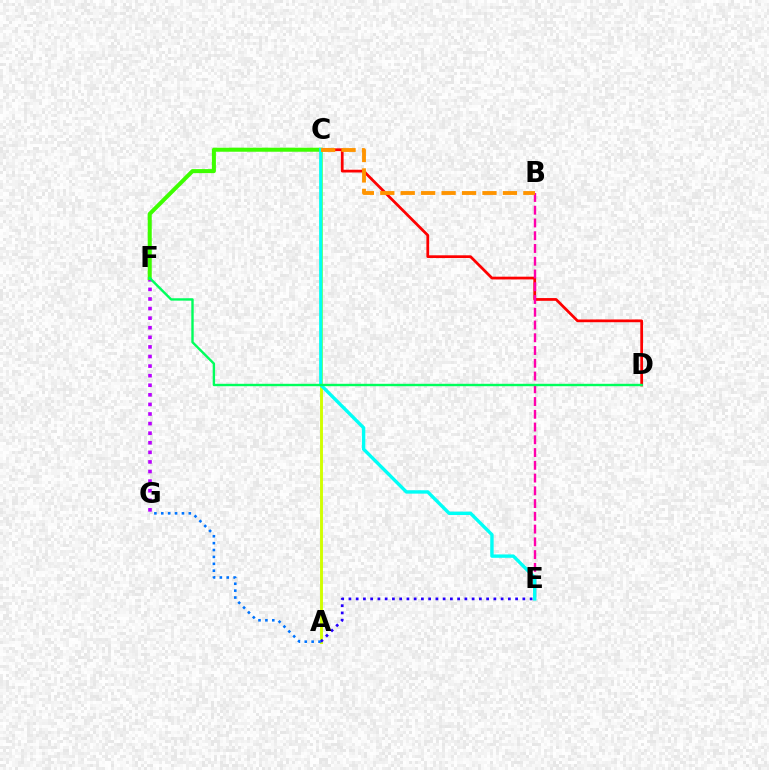{('F', 'G'): [{'color': '#b900ff', 'line_style': 'dotted', 'thickness': 2.6}], ('A', 'C'): [{'color': '#d1ff00', 'line_style': 'solid', 'thickness': 2.09}], ('C', 'F'): [{'color': '#3dff00', 'line_style': 'solid', 'thickness': 2.9}], ('A', 'E'): [{'color': '#2500ff', 'line_style': 'dotted', 'thickness': 1.97}], ('C', 'D'): [{'color': '#ff0000', 'line_style': 'solid', 'thickness': 1.98}], ('B', 'E'): [{'color': '#ff00ac', 'line_style': 'dashed', 'thickness': 1.73}], ('A', 'G'): [{'color': '#0074ff', 'line_style': 'dotted', 'thickness': 1.87}], ('C', 'E'): [{'color': '#00fff6', 'line_style': 'solid', 'thickness': 2.44}], ('D', 'F'): [{'color': '#00ff5c', 'line_style': 'solid', 'thickness': 1.73}], ('B', 'C'): [{'color': '#ff9400', 'line_style': 'dashed', 'thickness': 2.78}]}